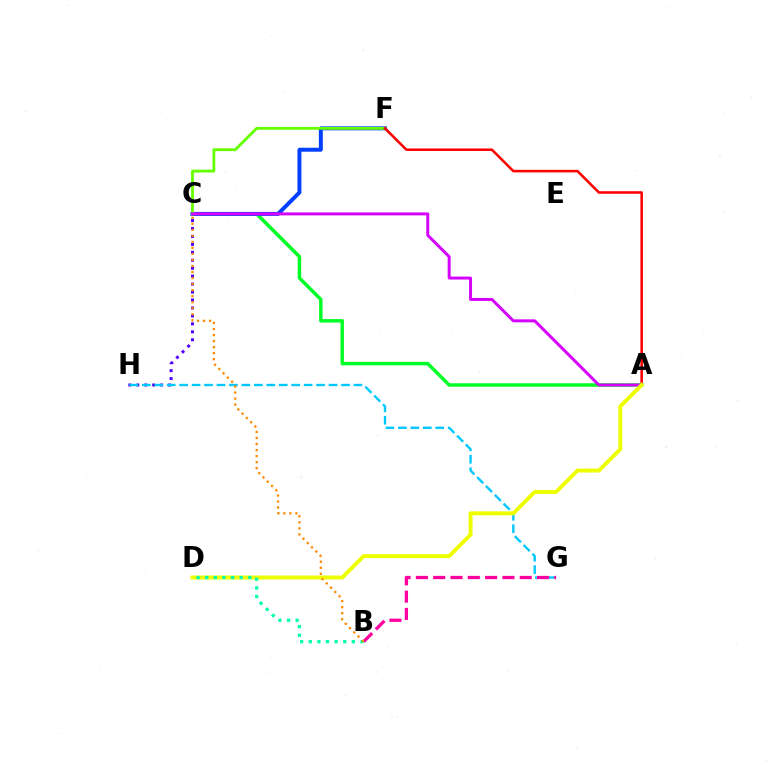{('A', 'C'): [{'color': '#00ff27', 'line_style': 'solid', 'thickness': 2.49}, {'color': '#d600ff', 'line_style': 'solid', 'thickness': 2.14}], ('C', 'F'): [{'color': '#003fff', 'line_style': 'solid', 'thickness': 2.85}, {'color': '#66ff00', 'line_style': 'solid', 'thickness': 2.03}], ('C', 'H'): [{'color': '#4f00ff', 'line_style': 'dotted', 'thickness': 2.16}], ('A', 'F'): [{'color': '#ff0000', 'line_style': 'solid', 'thickness': 1.84}], ('G', 'H'): [{'color': '#00c7ff', 'line_style': 'dashed', 'thickness': 1.69}], ('A', 'D'): [{'color': '#eeff00', 'line_style': 'solid', 'thickness': 2.84}], ('B', 'G'): [{'color': '#ff00a0', 'line_style': 'dashed', 'thickness': 2.35}], ('B', 'D'): [{'color': '#00ffaf', 'line_style': 'dotted', 'thickness': 2.34}], ('B', 'C'): [{'color': '#ff8800', 'line_style': 'dotted', 'thickness': 1.64}]}